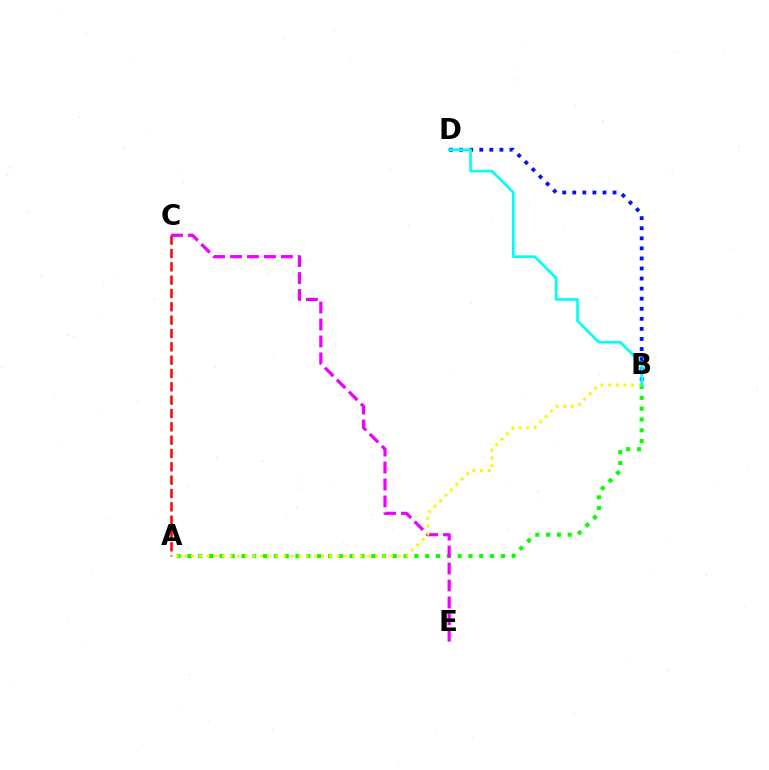{('A', 'B'): [{'color': '#08ff00', 'line_style': 'dotted', 'thickness': 2.94}, {'color': '#fcf500', 'line_style': 'dotted', 'thickness': 2.08}], ('B', 'D'): [{'color': '#0010ff', 'line_style': 'dotted', 'thickness': 2.73}, {'color': '#00fff6', 'line_style': 'solid', 'thickness': 1.93}], ('A', 'C'): [{'color': '#ff0000', 'line_style': 'dashed', 'thickness': 1.81}], ('C', 'E'): [{'color': '#ee00ff', 'line_style': 'dashed', 'thickness': 2.3}]}